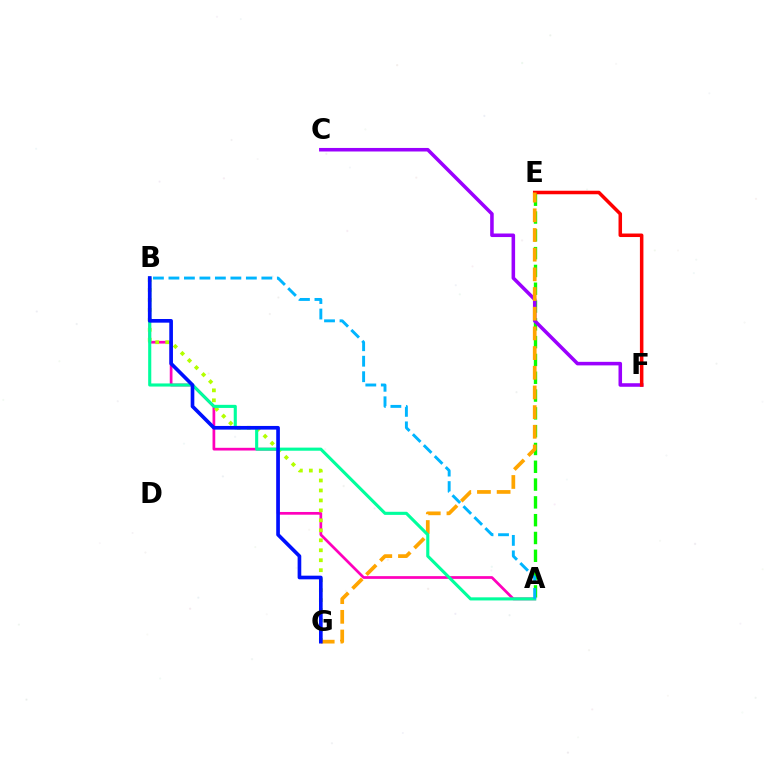{('A', 'E'): [{'color': '#08ff00', 'line_style': 'dashed', 'thickness': 2.42}], ('A', 'B'): [{'color': '#ff00bd', 'line_style': 'solid', 'thickness': 1.96}, {'color': '#00ff9d', 'line_style': 'solid', 'thickness': 2.24}, {'color': '#00b5ff', 'line_style': 'dashed', 'thickness': 2.1}], ('B', 'G'): [{'color': '#b3ff00', 'line_style': 'dotted', 'thickness': 2.71}, {'color': '#0010ff', 'line_style': 'solid', 'thickness': 2.63}], ('C', 'F'): [{'color': '#9b00ff', 'line_style': 'solid', 'thickness': 2.56}], ('E', 'F'): [{'color': '#ff0000', 'line_style': 'solid', 'thickness': 2.53}], ('E', 'G'): [{'color': '#ffa500', 'line_style': 'dashed', 'thickness': 2.67}]}